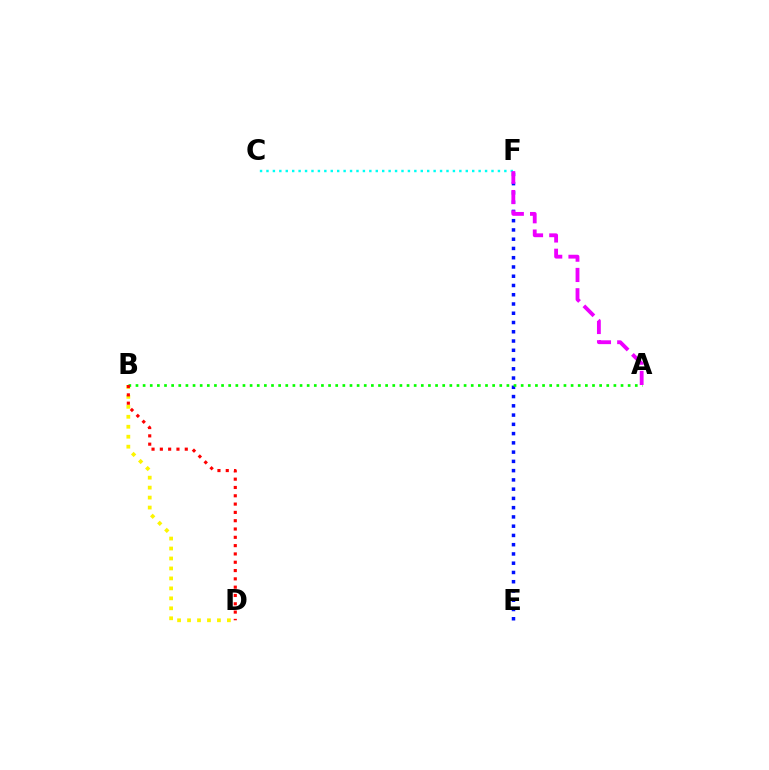{('E', 'F'): [{'color': '#0010ff', 'line_style': 'dotted', 'thickness': 2.52}], ('B', 'D'): [{'color': '#fcf500', 'line_style': 'dotted', 'thickness': 2.71}, {'color': '#ff0000', 'line_style': 'dotted', 'thickness': 2.26}], ('A', 'B'): [{'color': '#08ff00', 'line_style': 'dotted', 'thickness': 1.94}], ('C', 'F'): [{'color': '#00fff6', 'line_style': 'dotted', 'thickness': 1.75}], ('A', 'F'): [{'color': '#ee00ff', 'line_style': 'dashed', 'thickness': 2.76}]}